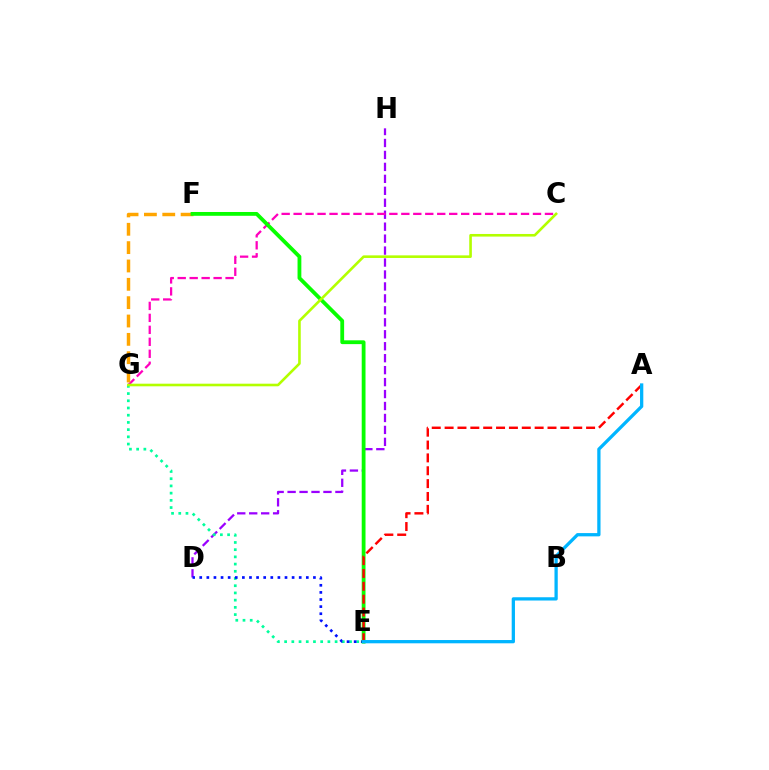{('D', 'H'): [{'color': '#9b00ff', 'line_style': 'dashed', 'thickness': 1.62}], ('C', 'G'): [{'color': '#ff00bd', 'line_style': 'dashed', 'thickness': 1.63}, {'color': '#b3ff00', 'line_style': 'solid', 'thickness': 1.88}], ('E', 'G'): [{'color': '#00ff9d', 'line_style': 'dotted', 'thickness': 1.96}], ('F', 'G'): [{'color': '#ffa500', 'line_style': 'dashed', 'thickness': 2.49}], ('D', 'E'): [{'color': '#0010ff', 'line_style': 'dotted', 'thickness': 1.93}], ('E', 'F'): [{'color': '#08ff00', 'line_style': 'solid', 'thickness': 2.74}], ('A', 'E'): [{'color': '#ff0000', 'line_style': 'dashed', 'thickness': 1.75}, {'color': '#00b5ff', 'line_style': 'solid', 'thickness': 2.36}]}